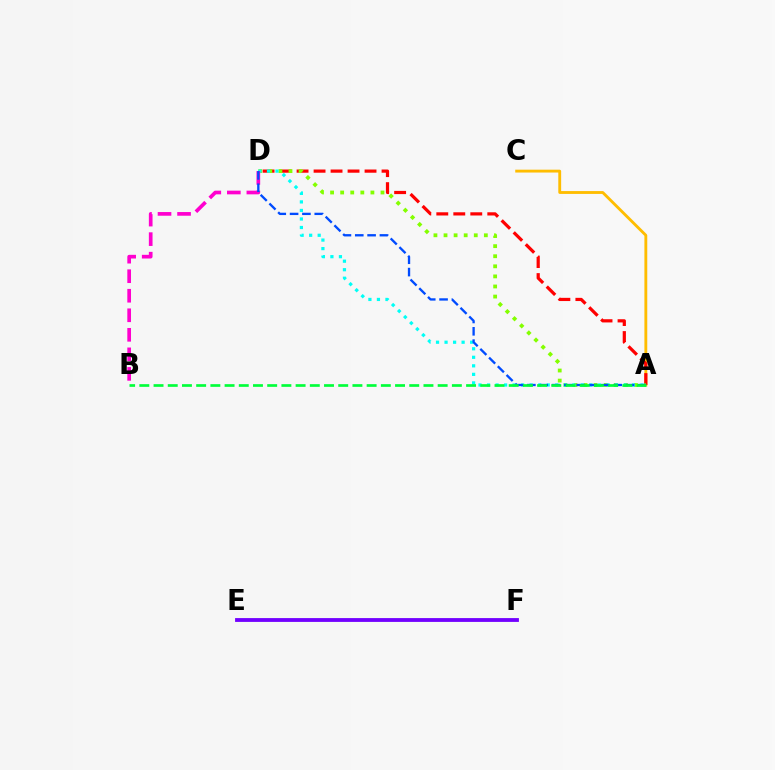{('A', 'C'): [{'color': '#ffbd00', 'line_style': 'solid', 'thickness': 2.05}], ('A', 'D'): [{'color': '#ff0000', 'line_style': 'dashed', 'thickness': 2.31}, {'color': '#84ff00', 'line_style': 'dotted', 'thickness': 2.74}, {'color': '#00fff6', 'line_style': 'dotted', 'thickness': 2.32}, {'color': '#004bff', 'line_style': 'dashed', 'thickness': 1.68}], ('B', 'D'): [{'color': '#ff00cf', 'line_style': 'dashed', 'thickness': 2.65}], ('E', 'F'): [{'color': '#7200ff', 'line_style': 'solid', 'thickness': 2.75}], ('A', 'B'): [{'color': '#00ff39', 'line_style': 'dashed', 'thickness': 1.93}]}